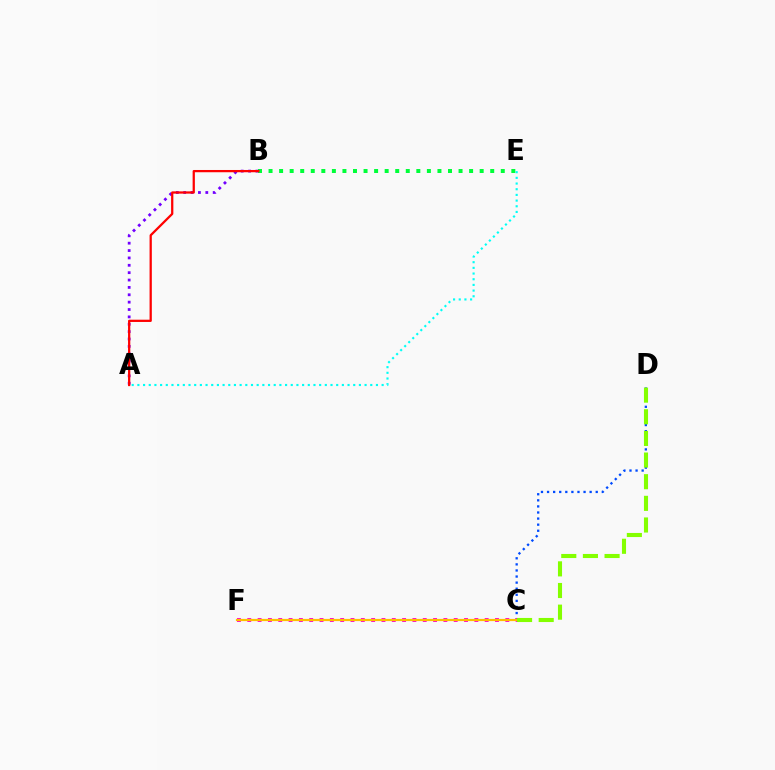{('B', 'E'): [{'color': '#00ff39', 'line_style': 'dotted', 'thickness': 2.87}], ('C', 'D'): [{'color': '#004bff', 'line_style': 'dotted', 'thickness': 1.65}, {'color': '#84ff00', 'line_style': 'dashed', 'thickness': 2.94}], ('C', 'F'): [{'color': '#ff00cf', 'line_style': 'dotted', 'thickness': 2.8}, {'color': '#ffbd00', 'line_style': 'solid', 'thickness': 1.6}], ('A', 'B'): [{'color': '#7200ff', 'line_style': 'dotted', 'thickness': 2.0}, {'color': '#ff0000', 'line_style': 'solid', 'thickness': 1.62}], ('A', 'E'): [{'color': '#00fff6', 'line_style': 'dotted', 'thickness': 1.54}]}